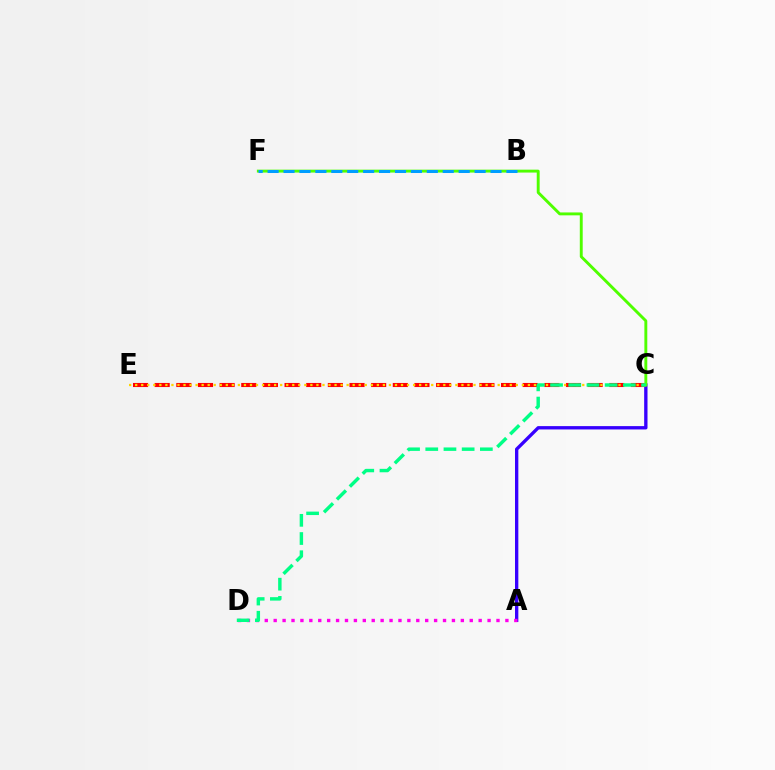{('A', 'C'): [{'color': '#3700ff', 'line_style': 'solid', 'thickness': 2.4}], ('C', 'E'): [{'color': '#ff0000', 'line_style': 'dashed', 'thickness': 2.94}, {'color': '#ffd500', 'line_style': 'dotted', 'thickness': 1.64}], ('C', 'F'): [{'color': '#4fff00', 'line_style': 'solid', 'thickness': 2.09}], ('A', 'D'): [{'color': '#ff00ed', 'line_style': 'dotted', 'thickness': 2.42}], ('C', 'D'): [{'color': '#00ff86', 'line_style': 'dashed', 'thickness': 2.47}], ('B', 'F'): [{'color': '#009eff', 'line_style': 'dashed', 'thickness': 2.16}]}